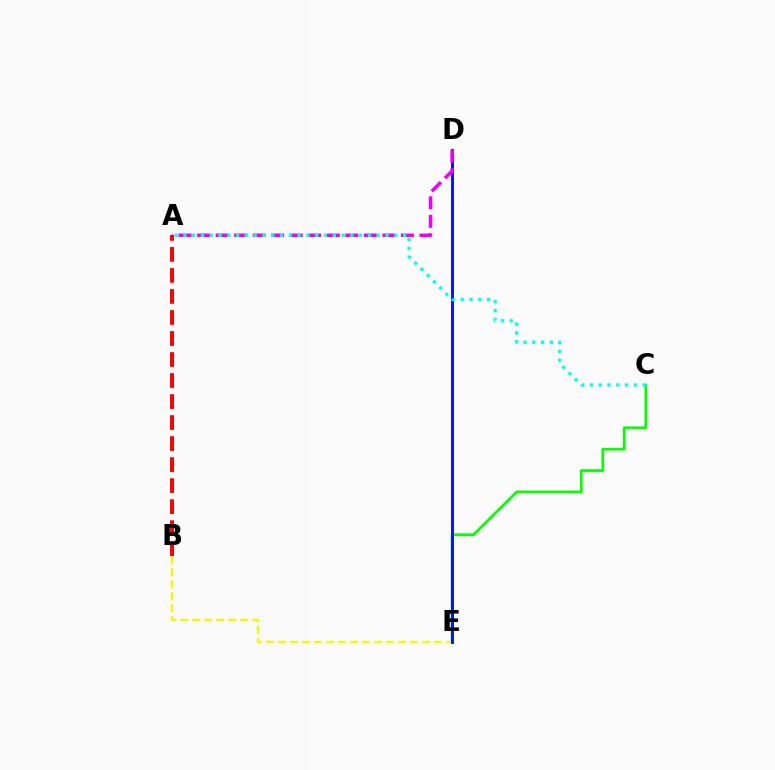{('A', 'B'): [{'color': '#ff0000', 'line_style': 'dashed', 'thickness': 2.86}], ('C', 'E'): [{'color': '#08ff00', 'line_style': 'solid', 'thickness': 1.96}], ('B', 'E'): [{'color': '#fcf500', 'line_style': 'dashed', 'thickness': 1.63}], ('D', 'E'): [{'color': '#0010ff', 'line_style': 'solid', 'thickness': 2.08}], ('A', 'D'): [{'color': '#ee00ff', 'line_style': 'dashed', 'thickness': 2.52}], ('A', 'C'): [{'color': '#00fff6', 'line_style': 'dotted', 'thickness': 2.39}]}